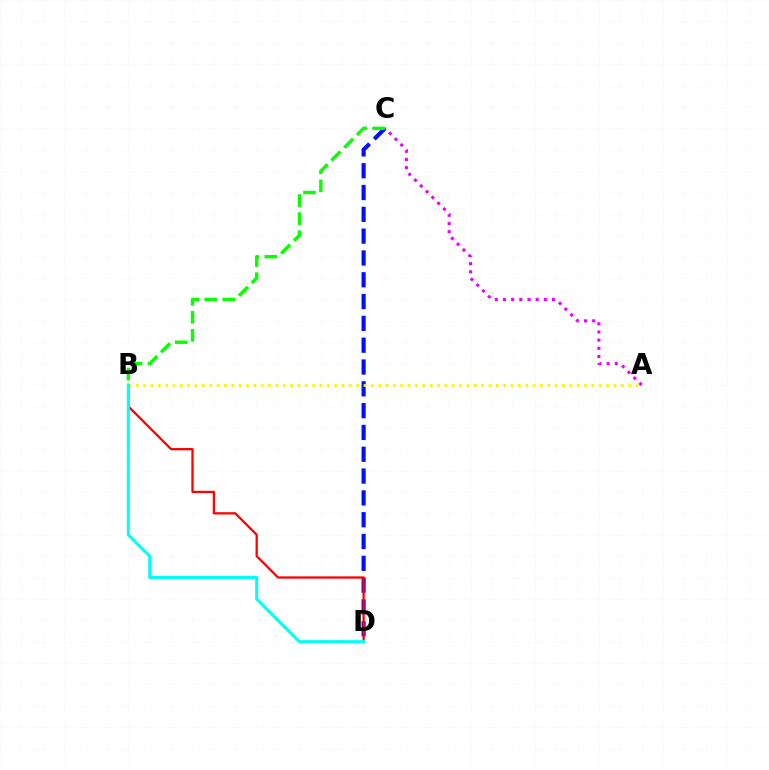{('C', 'D'): [{'color': '#0010ff', 'line_style': 'dashed', 'thickness': 2.96}], ('A', 'B'): [{'color': '#fcf500', 'line_style': 'dotted', 'thickness': 2.0}], ('B', 'D'): [{'color': '#ff0000', 'line_style': 'solid', 'thickness': 1.64}, {'color': '#00fff6', 'line_style': 'solid', 'thickness': 2.19}], ('B', 'C'): [{'color': '#08ff00', 'line_style': 'dashed', 'thickness': 2.45}], ('A', 'C'): [{'color': '#ee00ff', 'line_style': 'dotted', 'thickness': 2.22}]}